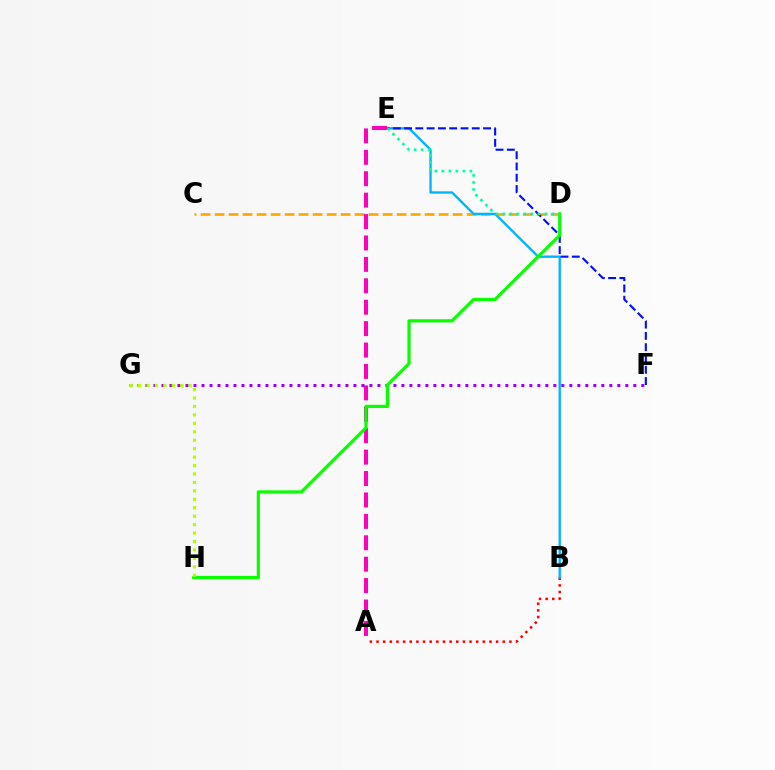{('C', 'D'): [{'color': '#ffa500', 'line_style': 'dashed', 'thickness': 1.9}], ('A', 'B'): [{'color': '#ff0000', 'line_style': 'dotted', 'thickness': 1.81}], ('B', 'E'): [{'color': '#00b5ff', 'line_style': 'solid', 'thickness': 1.7}], ('E', 'F'): [{'color': '#0010ff', 'line_style': 'dashed', 'thickness': 1.53}], ('A', 'E'): [{'color': '#ff00bd', 'line_style': 'dashed', 'thickness': 2.91}], ('F', 'G'): [{'color': '#9b00ff', 'line_style': 'dotted', 'thickness': 2.17}], ('D', 'H'): [{'color': '#08ff00', 'line_style': 'solid', 'thickness': 2.29}], ('G', 'H'): [{'color': '#b3ff00', 'line_style': 'dotted', 'thickness': 2.29}], ('D', 'E'): [{'color': '#00ff9d', 'line_style': 'dotted', 'thickness': 1.91}]}